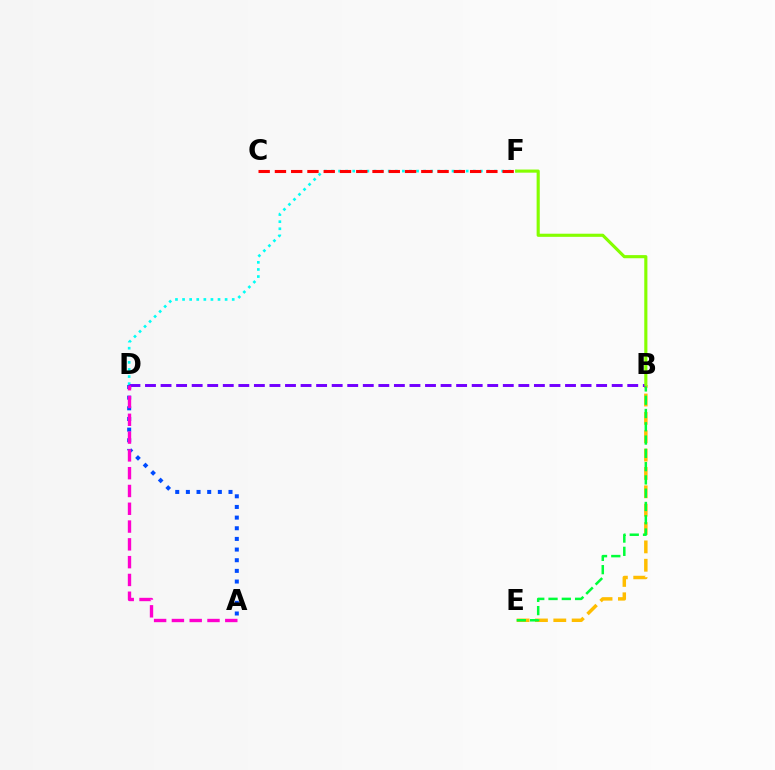{('D', 'F'): [{'color': '#00fff6', 'line_style': 'dotted', 'thickness': 1.93}], ('A', 'D'): [{'color': '#004bff', 'line_style': 'dotted', 'thickness': 2.89}, {'color': '#ff00cf', 'line_style': 'dashed', 'thickness': 2.42}], ('B', 'E'): [{'color': '#ffbd00', 'line_style': 'dashed', 'thickness': 2.49}, {'color': '#00ff39', 'line_style': 'dashed', 'thickness': 1.8}], ('C', 'F'): [{'color': '#ff0000', 'line_style': 'dashed', 'thickness': 2.21}], ('B', 'D'): [{'color': '#7200ff', 'line_style': 'dashed', 'thickness': 2.11}], ('B', 'F'): [{'color': '#84ff00', 'line_style': 'solid', 'thickness': 2.25}]}